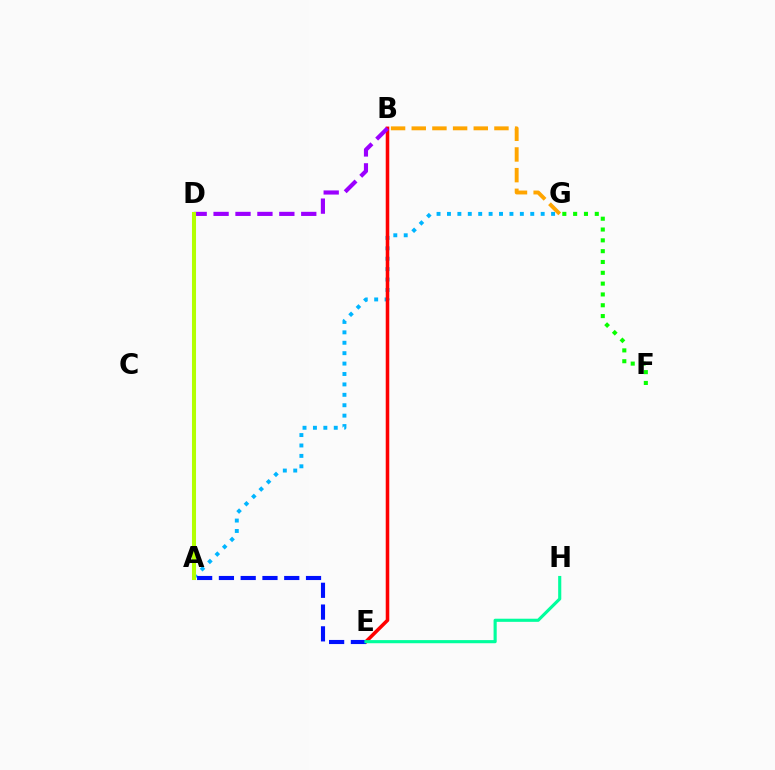{('A', 'D'): [{'color': '#ff00bd', 'line_style': 'dotted', 'thickness': 2.0}, {'color': '#b3ff00', 'line_style': 'solid', 'thickness': 2.92}], ('A', 'G'): [{'color': '#00b5ff', 'line_style': 'dotted', 'thickness': 2.83}], ('B', 'G'): [{'color': '#ffa500', 'line_style': 'dashed', 'thickness': 2.81}], ('B', 'E'): [{'color': '#ff0000', 'line_style': 'solid', 'thickness': 2.55}], ('A', 'E'): [{'color': '#0010ff', 'line_style': 'dashed', 'thickness': 2.96}], ('F', 'G'): [{'color': '#08ff00', 'line_style': 'dotted', 'thickness': 2.94}], ('B', 'D'): [{'color': '#9b00ff', 'line_style': 'dashed', 'thickness': 2.98}], ('E', 'H'): [{'color': '#00ff9d', 'line_style': 'solid', 'thickness': 2.25}]}